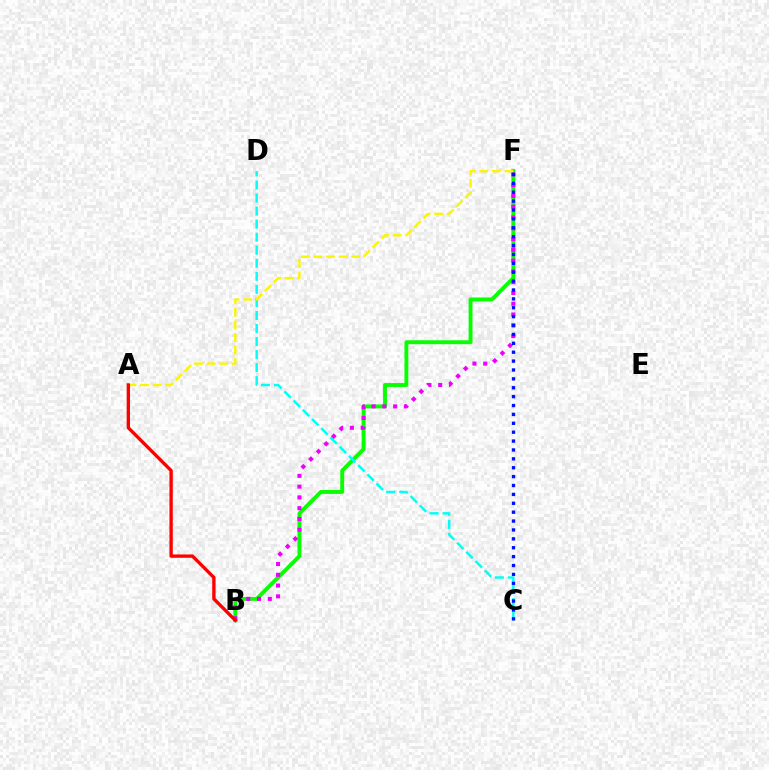{('B', 'F'): [{'color': '#08ff00', 'line_style': 'solid', 'thickness': 2.8}, {'color': '#ee00ff', 'line_style': 'dotted', 'thickness': 2.93}], ('C', 'D'): [{'color': '#00fff6', 'line_style': 'dashed', 'thickness': 1.77}], ('A', 'F'): [{'color': '#fcf500', 'line_style': 'dashed', 'thickness': 1.71}], ('A', 'B'): [{'color': '#ff0000', 'line_style': 'solid', 'thickness': 2.41}], ('C', 'F'): [{'color': '#0010ff', 'line_style': 'dotted', 'thickness': 2.41}]}